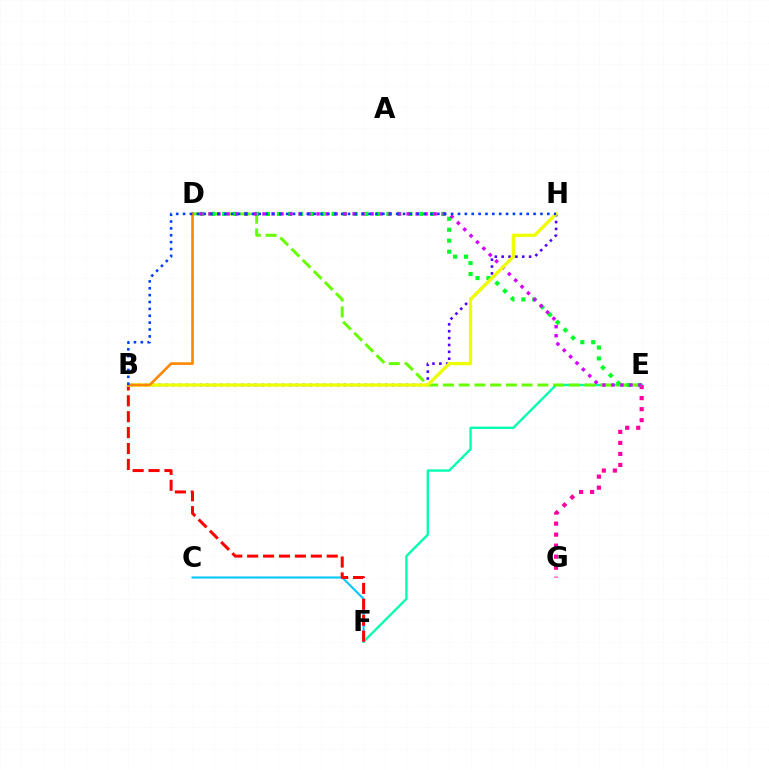{('C', 'F'): [{'color': '#00c7ff', 'line_style': 'solid', 'thickness': 1.51}], ('E', 'F'): [{'color': '#00ffaf', 'line_style': 'solid', 'thickness': 1.69}], ('E', 'G'): [{'color': '#ff00a0', 'line_style': 'dotted', 'thickness': 3.0}], ('B', 'F'): [{'color': '#ff0000', 'line_style': 'dashed', 'thickness': 2.16}], ('B', 'H'): [{'color': '#4f00ff', 'line_style': 'dotted', 'thickness': 1.87}, {'color': '#eeff00', 'line_style': 'solid', 'thickness': 2.35}, {'color': '#003fff', 'line_style': 'dotted', 'thickness': 1.87}], ('D', 'E'): [{'color': '#66ff00', 'line_style': 'dashed', 'thickness': 2.14}, {'color': '#00ff27', 'line_style': 'dotted', 'thickness': 2.97}, {'color': '#d600ff', 'line_style': 'dotted', 'thickness': 2.45}], ('B', 'D'): [{'color': '#ff8800', 'line_style': 'solid', 'thickness': 1.9}]}